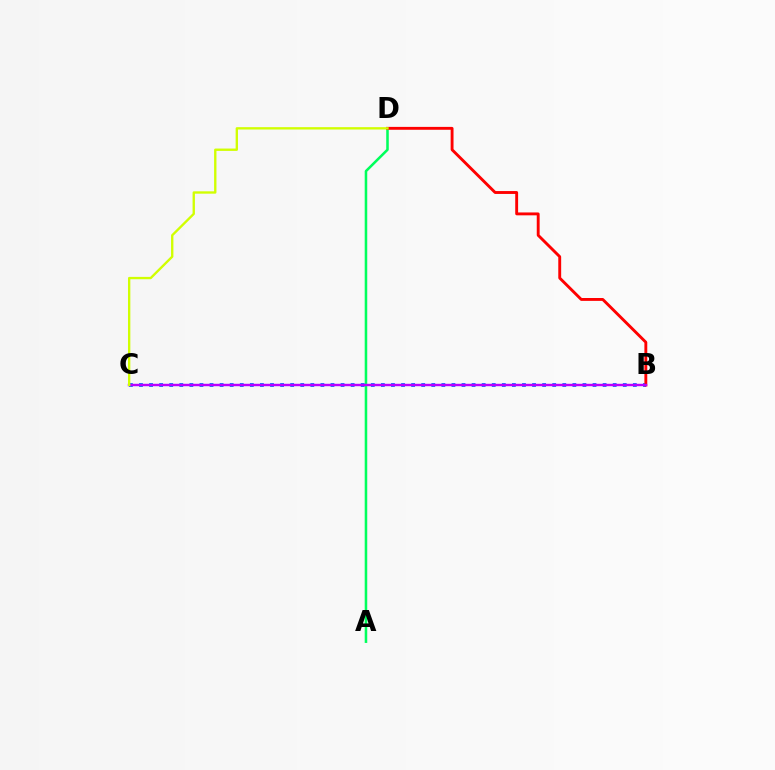{('B', 'C'): [{'color': '#0074ff', 'line_style': 'dotted', 'thickness': 2.74}, {'color': '#b900ff', 'line_style': 'solid', 'thickness': 1.75}], ('A', 'D'): [{'color': '#00ff5c', 'line_style': 'solid', 'thickness': 1.83}], ('B', 'D'): [{'color': '#ff0000', 'line_style': 'solid', 'thickness': 2.07}], ('C', 'D'): [{'color': '#d1ff00', 'line_style': 'solid', 'thickness': 1.69}]}